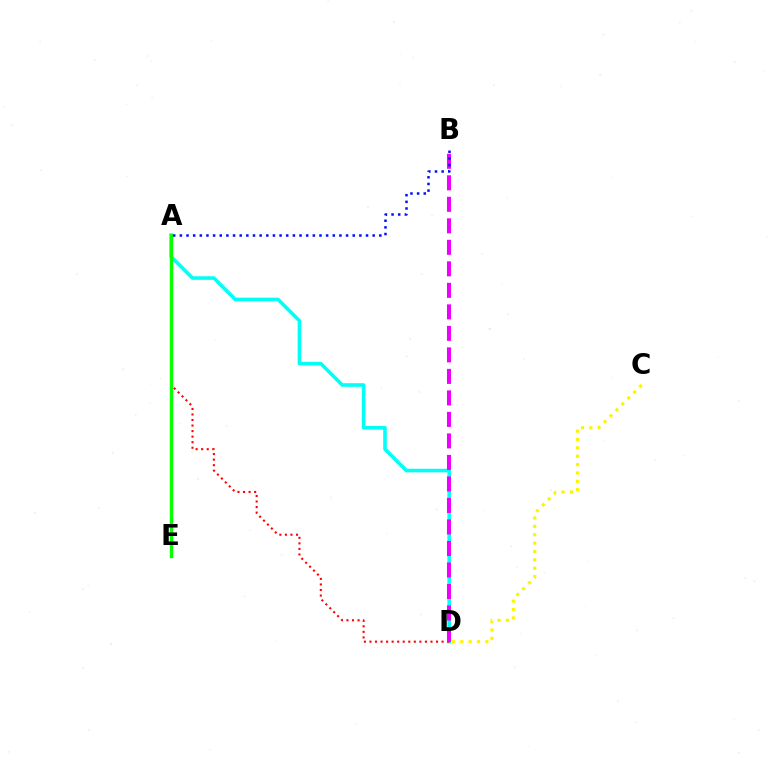{('A', 'D'): [{'color': '#00fff6', 'line_style': 'solid', 'thickness': 2.57}, {'color': '#ff0000', 'line_style': 'dotted', 'thickness': 1.51}], ('C', 'D'): [{'color': '#fcf500', 'line_style': 'dotted', 'thickness': 2.27}], ('B', 'D'): [{'color': '#ee00ff', 'line_style': 'dashed', 'thickness': 2.92}], ('A', 'E'): [{'color': '#08ff00', 'line_style': 'solid', 'thickness': 2.47}], ('A', 'B'): [{'color': '#0010ff', 'line_style': 'dotted', 'thickness': 1.81}]}